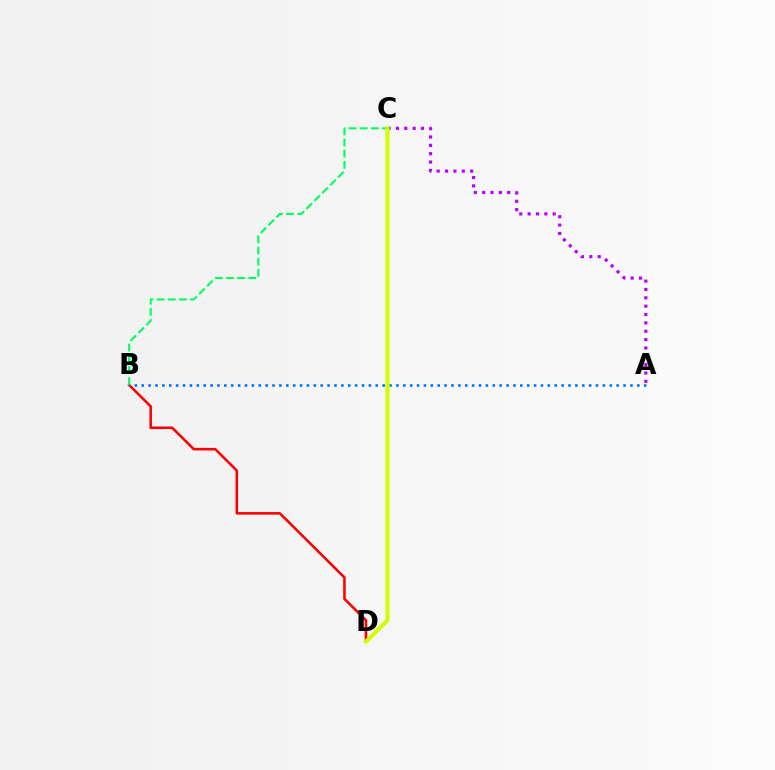{('B', 'D'): [{'color': '#ff0000', 'line_style': 'solid', 'thickness': 1.84}], ('A', 'B'): [{'color': '#0074ff', 'line_style': 'dotted', 'thickness': 1.87}], ('B', 'C'): [{'color': '#00ff5c', 'line_style': 'dashed', 'thickness': 1.52}], ('A', 'C'): [{'color': '#b900ff', 'line_style': 'dotted', 'thickness': 2.27}], ('C', 'D'): [{'color': '#d1ff00', 'line_style': 'solid', 'thickness': 2.98}]}